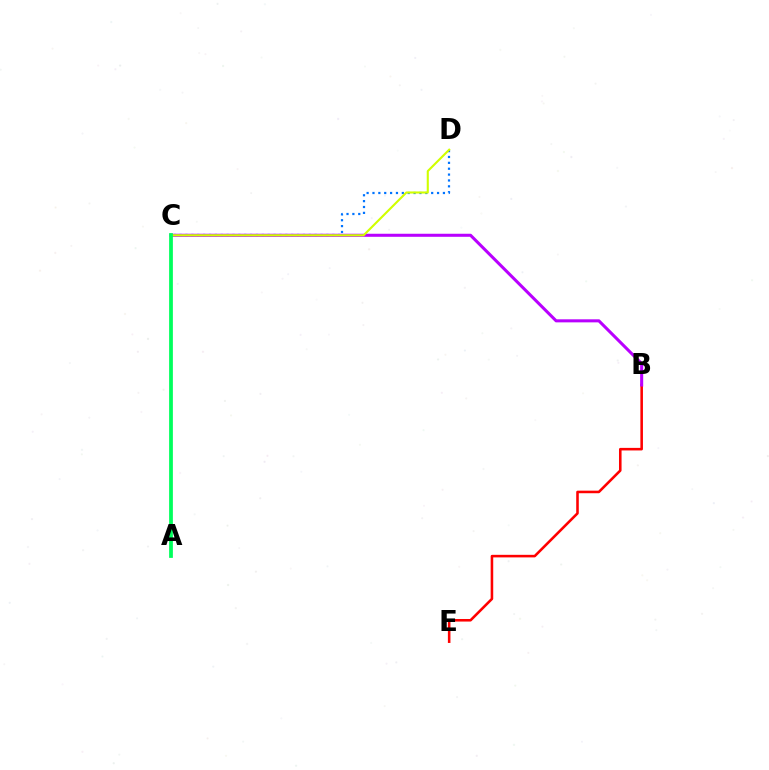{('B', 'E'): [{'color': '#ff0000', 'line_style': 'solid', 'thickness': 1.85}], ('C', 'D'): [{'color': '#0074ff', 'line_style': 'dotted', 'thickness': 1.6}, {'color': '#d1ff00', 'line_style': 'solid', 'thickness': 1.52}], ('B', 'C'): [{'color': '#b900ff', 'line_style': 'solid', 'thickness': 2.19}], ('A', 'C'): [{'color': '#00ff5c', 'line_style': 'solid', 'thickness': 2.71}]}